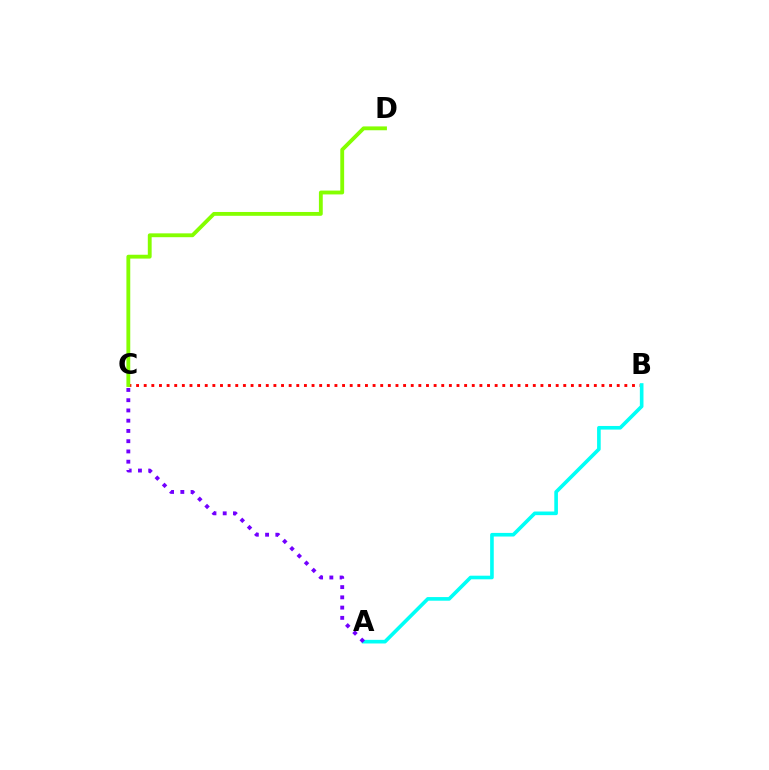{('B', 'C'): [{'color': '#ff0000', 'line_style': 'dotted', 'thickness': 2.07}], ('A', 'B'): [{'color': '#00fff6', 'line_style': 'solid', 'thickness': 2.61}], ('A', 'C'): [{'color': '#7200ff', 'line_style': 'dotted', 'thickness': 2.78}], ('C', 'D'): [{'color': '#84ff00', 'line_style': 'solid', 'thickness': 2.77}]}